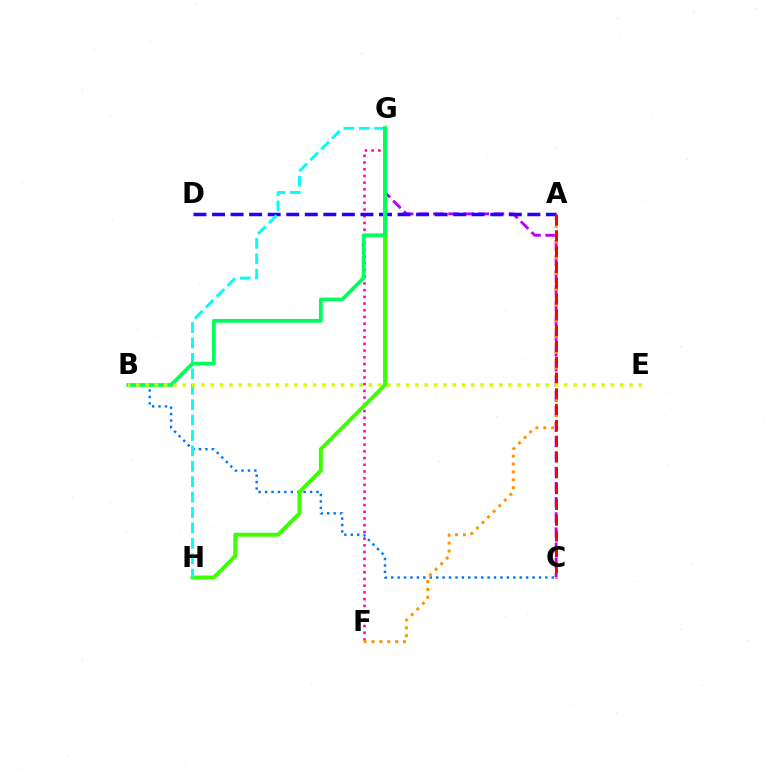{('F', 'G'): [{'color': '#ff00ac', 'line_style': 'dotted', 'thickness': 1.82}], ('C', 'G'): [{'color': '#b900ff', 'line_style': 'dashed', 'thickness': 2.06}], ('B', 'C'): [{'color': '#0074ff', 'line_style': 'dotted', 'thickness': 1.75}], ('A', 'D'): [{'color': '#2500ff', 'line_style': 'dashed', 'thickness': 2.52}], ('G', 'H'): [{'color': '#3dff00', 'line_style': 'solid', 'thickness': 2.84}, {'color': '#00fff6', 'line_style': 'dashed', 'thickness': 2.09}], ('B', 'G'): [{'color': '#00ff5c', 'line_style': 'solid', 'thickness': 2.72}], ('A', 'F'): [{'color': '#ff9400', 'line_style': 'dotted', 'thickness': 2.14}], ('A', 'C'): [{'color': '#ff0000', 'line_style': 'dashed', 'thickness': 2.15}], ('B', 'E'): [{'color': '#d1ff00', 'line_style': 'dotted', 'thickness': 2.53}]}